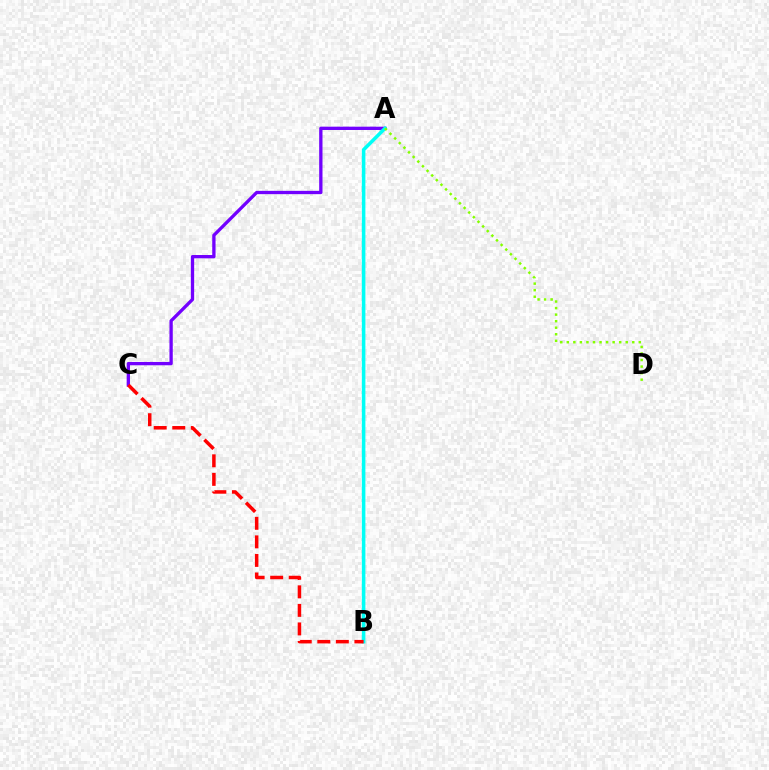{('A', 'C'): [{'color': '#7200ff', 'line_style': 'solid', 'thickness': 2.38}], ('A', 'B'): [{'color': '#00fff6', 'line_style': 'solid', 'thickness': 2.56}], ('B', 'C'): [{'color': '#ff0000', 'line_style': 'dashed', 'thickness': 2.52}], ('A', 'D'): [{'color': '#84ff00', 'line_style': 'dotted', 'thickness': 1.78}]}